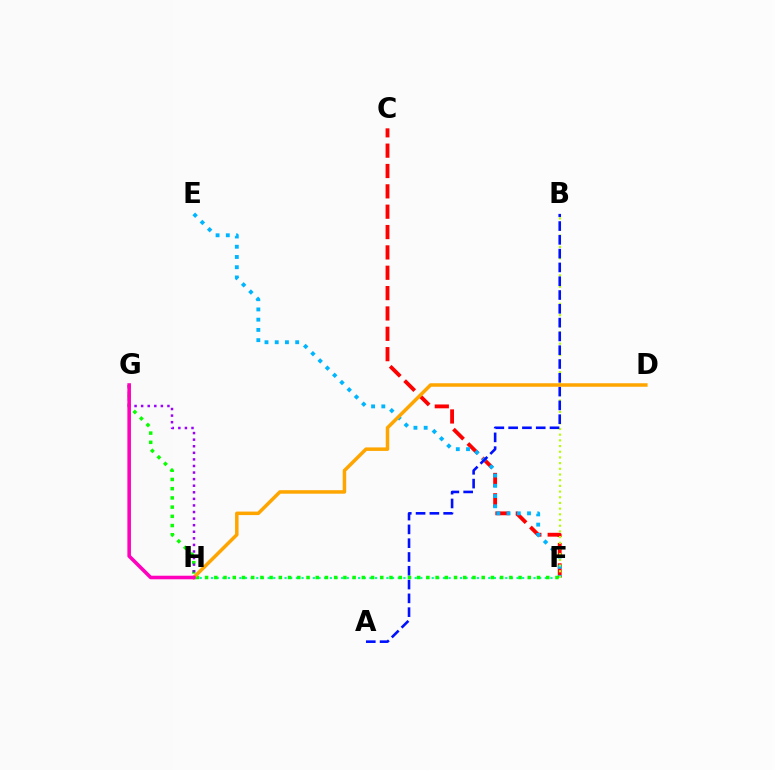{('C', 'F'): [{'color': '#ff0000', 'line_style': 'dashed', 'thickness': 2.76}], ('E', 'F'): [{'color': '#00b5ff', 'line_style': 'dotted', 'thickness': 2.78}], ('B', 'F'): [{'color': '#b3ff00', 'line_style': 'dotted', 'thickness': 1.55}], ('F', 'H'): [{'color': '#00ff9d', 'line_style': 'dotted', 'thickness': 1.54}], ('A', 'B'): [{'color': '#0010ff', 'line_style': 'dashed', 'thickness': 1.87}], ('F', 'G'): [{'color': '#08ff00', 'line_style': 'dotted', 'thickness': 2.5}], ('D', 'H'): [{'color': '#ffa500', 'line_style': 'solid', 'thickness': 2.52}], ('G', 'H'): [{'color': '#9b00ff', 'line_style': 'dotted', 'thickness': 1.79}, {'color': '#ff00bd', 'line_style': 'solid', 'thickness': 2.57}]}